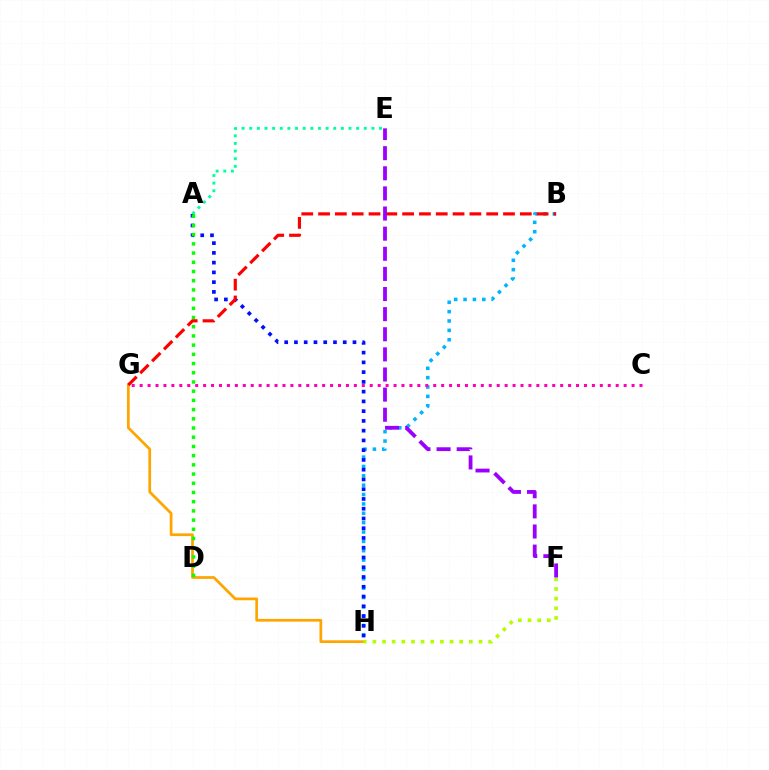{('B', 'H'): [{'color': '#00b5ff', 'line_style': 'dotted', 'thickness': 2.54}], ('A', 'H'): [{'color': '#0010ff', 'line_style': 'dotted', 'thickness': 2.65}], ('G', 'H'): [{'color': '#ffa500', 'line_style': 'solid', 'thickness': 1.97}], ('A', 'E'): [{'color': '#00ff9d', 'line_style': 'dotted', 'thickness': 2.07}], ('A', 'D'): [{'color': '#08ff00', 'line_style': 'dotted', 'thickness': 2.5}], ('B', 'G'): [{'color': '#ff0000', 'line_style': 'dashed', 'thickness': 2.28}], ('F', 'H'): [{'color': '#b3ff00', 'line_style': 'dotted', 'thickness': 2.62}], ('E', 'F'): [{'color': '#9b00ff', 'line_style': 'dashed', 'thickness': 2.73}], ('C', 'G'): [{'color': '#ff00bd', 'line_style': 'dotted', 'thickness': 2.16}]}